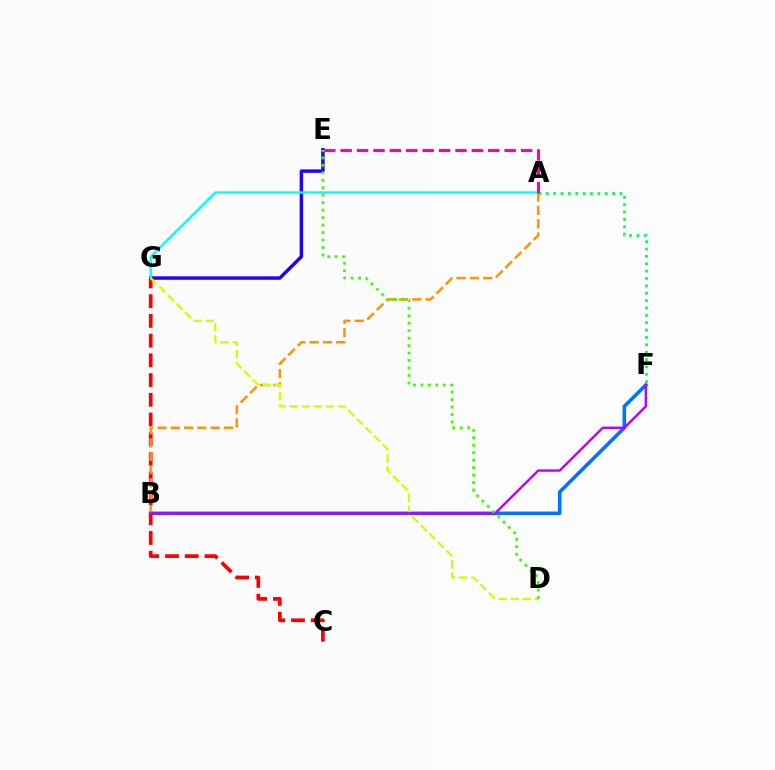{('B', 'F'): [{'color': '#0074ff', 'line_style': 'solid', 'thickness': 2.6}, {'color': '#b900ff', 'line_style': 'solid', 'thickness': 1.72}], ('A', 'F'): [{'color': '#00ff5c', 'line_style': 'dotted', 'thickness': 2.0}], ('C', 'G'): [{'color': '#ff0000', 'line_style': 'dashed', 'thickness': 2.68}], ('E', 'G'): [{'color': '#2500ff', 'line_style': 'solid', 'thickness': 2.5}], ('A', 'B'): [{'color': '#ff9400', 'line_style': 'dashed', 'thickness': 1.8}], ('A', 'G'): [{'color': '#00fff6', 'line_style': 'solid', 'thickness': 1.73}], ('A', 'E'): [{'color': '#ff00ac', 'line_style': 'dashed', 'thickness': 2.23}], ('D', 'G'): [{'color': '#d1ff00', 'line_style': 'dashed', 'thickness': 1.64}], ('D', 'E'): [{'color': '#3dff00', 'line_style': 'dotted', 'thickness': 2.03}]}